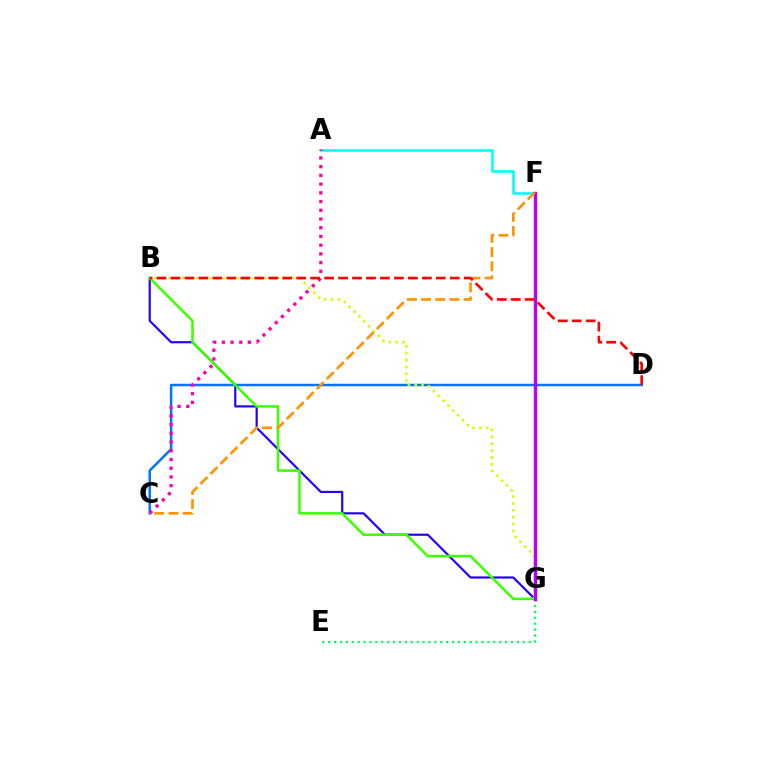{('B', 'G'): [{'color': '#2500ff', 'line_style': 'solid', 'thickness': 1.57}, {'color': '#3dff00', 'line_style': 'solid', 'thickness': 1.82}, {'color': '#d1ff00', 'line_style': 'dotted', 'thickness': 1.87}], ('E', 'G'): [{'color': '#00ff5c', 'line_style': 'dotted', 'thickness': 1.6}], ('A', 'F'): [{'color': '#00fff6', 'line_style': 'solid', 'thickness': 1.88}], ('C', 'D'): [{'color': '#0074ff', 'line_style': 'solid', 'thickness': 1.78}], ('A', 'C'): [{'color': '#ff00ac', 'line_style': 'dotted', 'thickness': 2.37}], ('F', 'G'): [{'color': '#b900ff', 'line_style': 'solid', 'thickness': 2.45}], ('C', 'F'): [{'color': '#ff9400', 'line_style': 'dashed', 'thickness': 1.92}], ('B', 'D'): [{'color': '#ff0000', 'line_style': 'dashed', 'thickness': 1.9}]}